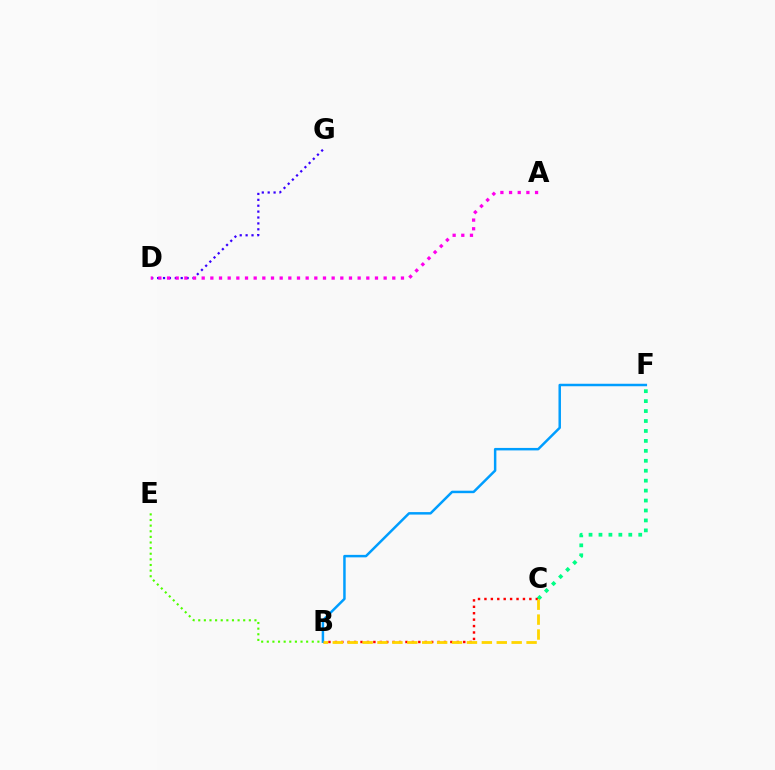{('D', 'G'): [{'color': '#3700ff', 'line_style': 'dotted', 'thickness': 1.6}], ('B', 'C'): [{'color': '#ff0000', 'line_style': 'dotted', 'thickness': 1.74}, {'color': '#ffd500', 'line_style': 'dashed', 'thickness': 2.03}], ('B', 'F'): [{'color': '#009eff', 'line_style': 'solid', 'thickness': 1.79}], ('B', 'E'): [{'color': '#4fff00', 'line_style': 'dotted', 'thickness': 1.53}], ('C', 'F'): [{'color': '#00ff86', 'line_style': 'dotted', 'thickness': 2.7}], ('A', 'D'): [{'color': '#ff00ed', 'line_style': 'dotted', 'thickness': 2.35}]}